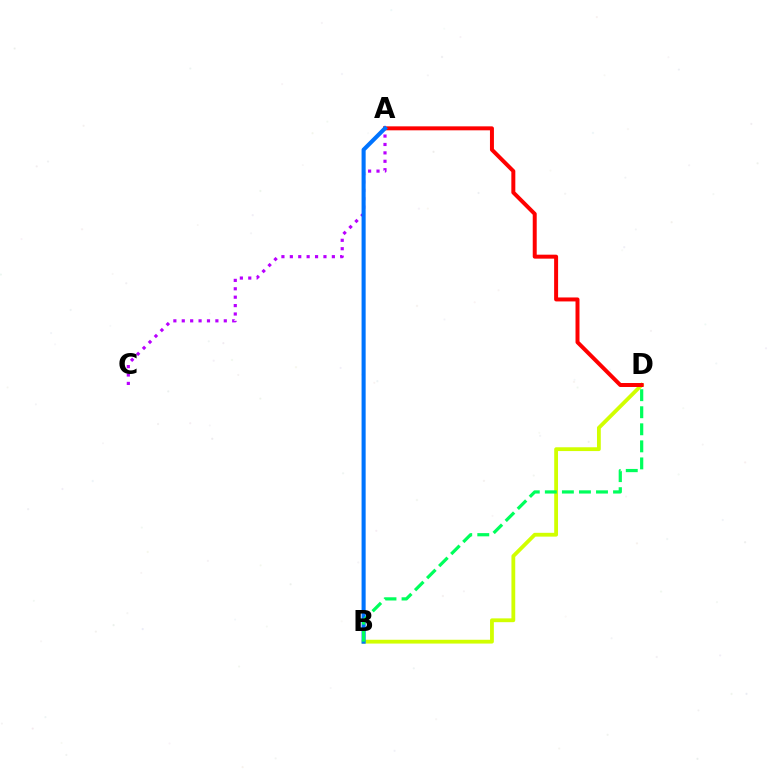{('B', 'D'): [{'color': '#d1ff00', 'line_style': 'solid', 'thickness': 2.74}, {'color': '#00ff5c', 'line_style': 'dashed', 'thickness': 2.32}], ('A', 'D'): [{'color': '#ff0000', 'line_style': 'solid', 'thickness': 2.86}], ('A', 'C'): [{'color': '#b900ff', 'line_style': 'dotted', 'thickness': 2.28}], ('A', 'B'): [{'color': '#0074ff', 'line_style': 'solid', 'thickness': 2.94}]}